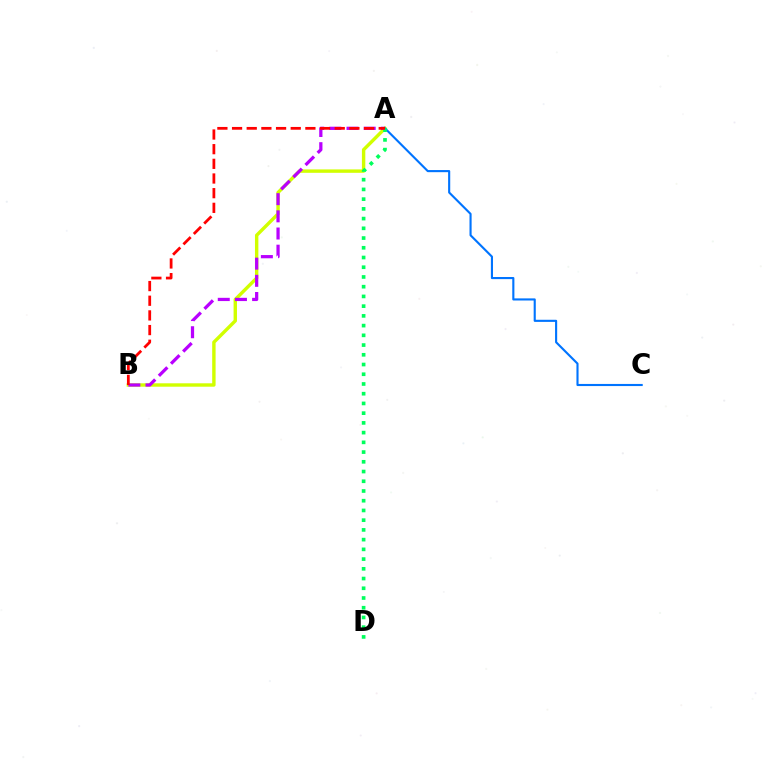{('A', 'B'): [{'color': '#d1ff00', 'line_style': 'solid', 'thickness': 2.45}, {'color': '#b900ff', 'line_style': 'dashed', 'thickness': 2.33}, {'color': '#ff0000', 'line_style': 'dashed', 'thickness': 1.99}], ('A', 'C'): [{'color': '#0074ff', 'line_style': 'solid', 'thickness': 1.53}], ('A', 'D'): [{'color': '#00ff5c', 'line_style': 'dotted', 'thickness': 2.64}]}